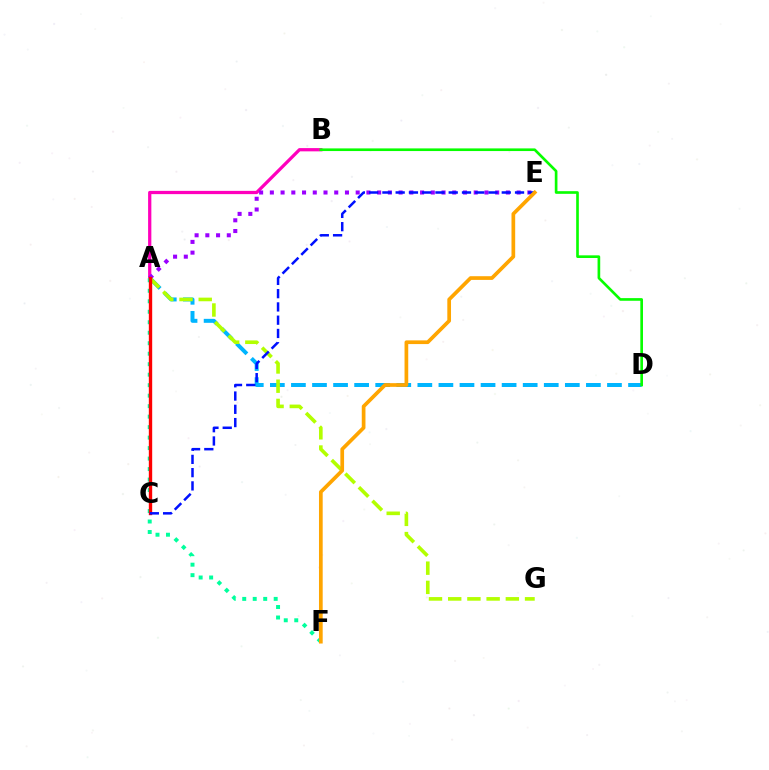{('A', 'B'): [{'color': '#ff00bd', 'line_style': 'solid', 'thickness': 2.34}], ('A', 'D'): [{'color': '#00b5ff', 'line_style': 'dashed', 'thickness': 2.86}], ('A', 'E'): [{'color': '#9b00ff', 'line_style': 'dotted', 'thickness': 2.92}], ('A', 'G'): [{'color': '#b3ff00', 'line_style': 'dashed', 'thickness': 2.61}], ('A', 'F'): [{'color': '#00ff9d', 'line_style': 'dotted', 'thickness': 2.85}], ('B', 'D'): [{'color': '#08ff00', 'line_style': 'solid', 'thickness': 1.91}], ('A', 'C'): [{'color': '#ff0000', 'line_style': 'solid', 'thickness': 2.43}], ('C', 'E'): [{'color': '#0010ff', 'line_style': 'dashed', 'thickness': 1.8}], ('E', 'F'): [{'color': '#ffa500', 'line_style': 'solid', 'thickness': 2.67}]}